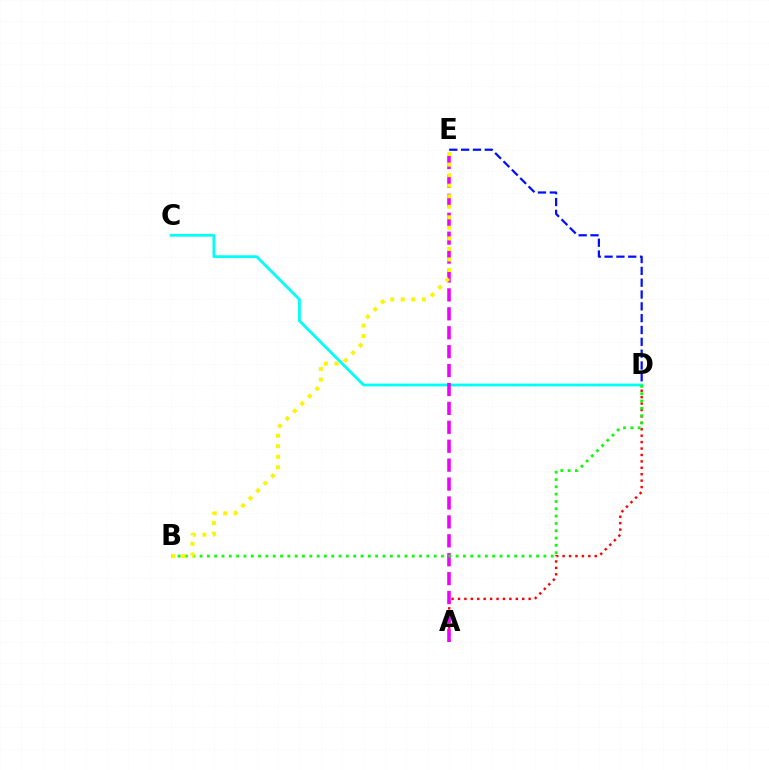{('A', 'D'): [{'color': '#ff0000', 'line_style': 'dotted', 'thickness': 1.75}], ('C', 'D'): [{'color': '#00fff6', 'line_style': 'solid', 'thickness': 2.02}], ('A', 'E'): [{'color': '#ee00ff', 'line_style': 'dashed', 'thickness': 2.57}], ('B', 'D'): [{'color': '#08ff00', 'line_style': 'dotted', 'thickness': 1.99}], ('B', 'E'): [{'color': '#fcf500', 'line_style': 'dotted', 'thickness': 2.86}], ('D', 'E'): [{'color': '#0010ff', 'line_style': 'dashed', 'thickness': 1.61}]}